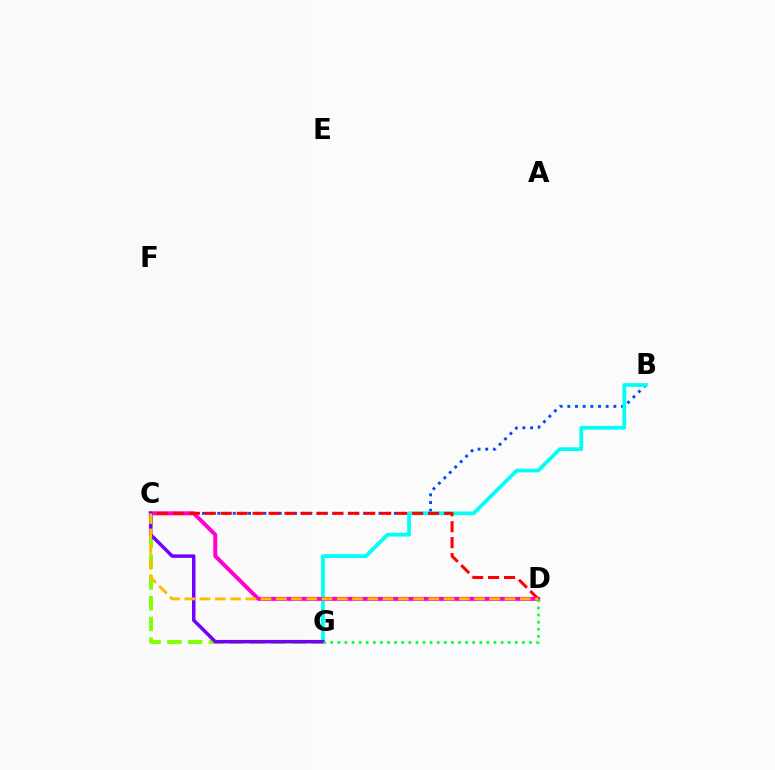{('B', 'C'): [{'color': '#004bff', 'line_style': 'dotted', 'thickness': 2.08}], ('B', 'G'): [{'color': '#00fff6', 'line_style': 'solid', 'thickness': 2.7}], ('C', 'G'): [{'color': '#84ff00', 'line_style': 'dashed', 'thickness': 2.82}, {'color': '#7200ff', 'line_style': 'solid', 'thickness': 2.51}], ('C', 'D'): [{'color': '#ff00cf', 'line_style': 'solid', 'thickness': 2.86}, {'color': '#ff0000', 'line_style': 'dashed', 'thickness': 2.17}, {'color': '#ffbd00', 'line_style': 'dashed', 'thickness': 2.07}], ('D', 'G'): [{'color': '#00ff39', 'line_style': 'dotted', 'thickness': 1.93}]}